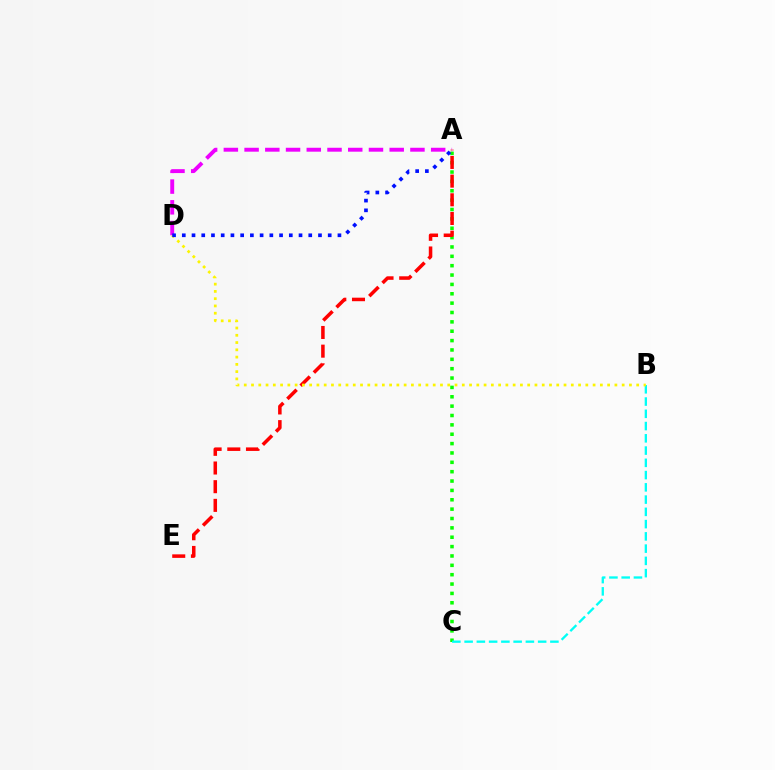{('A', 'C'): [{'color': '#08ff00', 'line_style': 'dotted', 'thickness': 2.54}], ('A', 'D'): [{'color': '#ee00ff', 'line_style': 'dashed', 'thickness': 2.82}, {'color': '#0010ff', 'line_style': 'dotted', 'thickness': 2.64}], ('A', 'E'): [{'color': '#ff0000', 'line_style': 'dashed', 'thickness': 2.54}], ('B', 'C'): [{'color': '#00fff6', 'line_style': 'dashed', 'thickness': 1.66}], ('B', 'D'): [{'color': '#fcf500', 'line_style': 'dotted', 'thickness': 1.97}]}